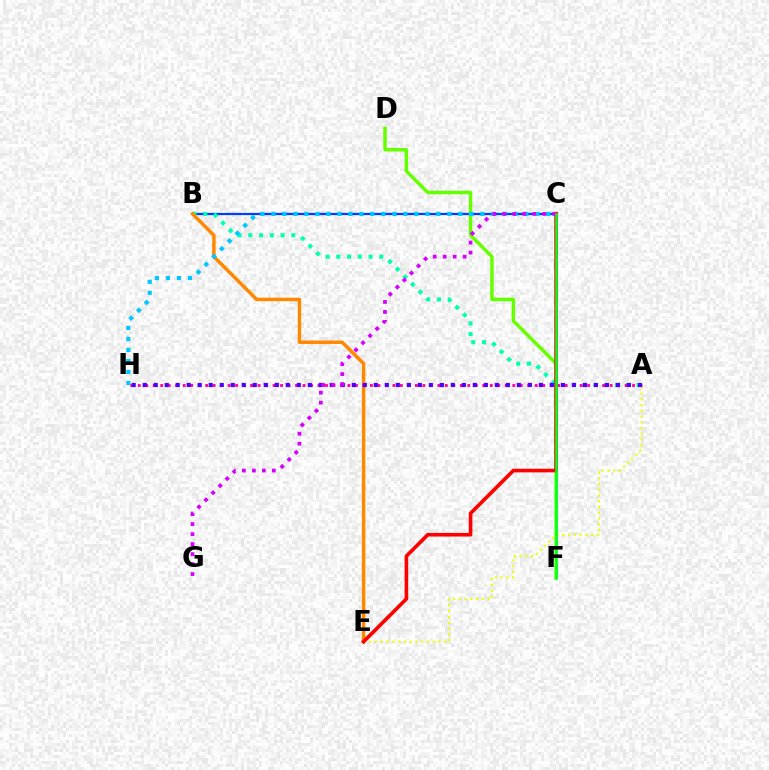{('B', 'C'): [{'color': '#003fff', 'line_style': 'solid', 'thickness': 1.62}], ('D', 'F'): [{'color': '#66ff00', 'line_style': 'solid', 'thickness': 2.5}], ('A', 'B'): [{'color': '#00ffaf', 'line_style': 'dotted', 'thickness': 2.92}], ('B', 'E'): [{'color': '#ff8800', 'line_style': 'solid', 'thickness': 2.49}], ('A', 'E'): [{'color': '#eeff00', 'line_style': 'dotted', 'thickness': 1.56}], ('A', 'H'): [{'color': '#ff00a0', 'line_style': 'dotted', 'thickness': 2.04}, {'color': '#4f00ff', 'line_style': 'dotted', 'thickness': 2.99}], ('C', 'E'): [{'color': '#ff0000', 'line_style': 'solid', 'thickness': 2.62}], ('C', 'H'): [{'color': '#00c7ff', 'line_style': 'dotted', 'thickness': 2.99}], ('C', 'G'): [{'color': '#d600ff', 'line_style': 'dotted', 'thickness': 2.71}], ('C', 'F'): [{'color': '#00ff27', 'line_style': 'solid', 'thickness': 1.83}]}